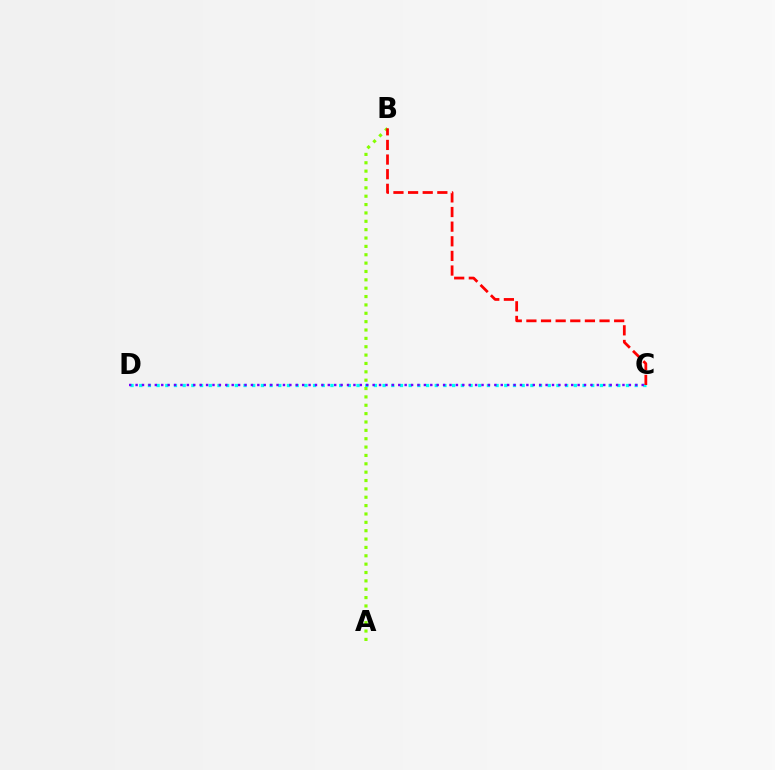{('C', 'D'): [{'color': '#00fff6', 'line_style': 'dotted', 'thickness': 2.36}, {'color': '#7200ff', 'line_style': 'dotted', 'thickness': 1.74}], ('A', 'B'): [{'color': '#84ff00', 'line_style': 'dotted', 'thickness': 2.27}], ('B', 'C'): [{'color': '#ff0000', 'line_style': 'dashed', 'thickness': 1.99}]}